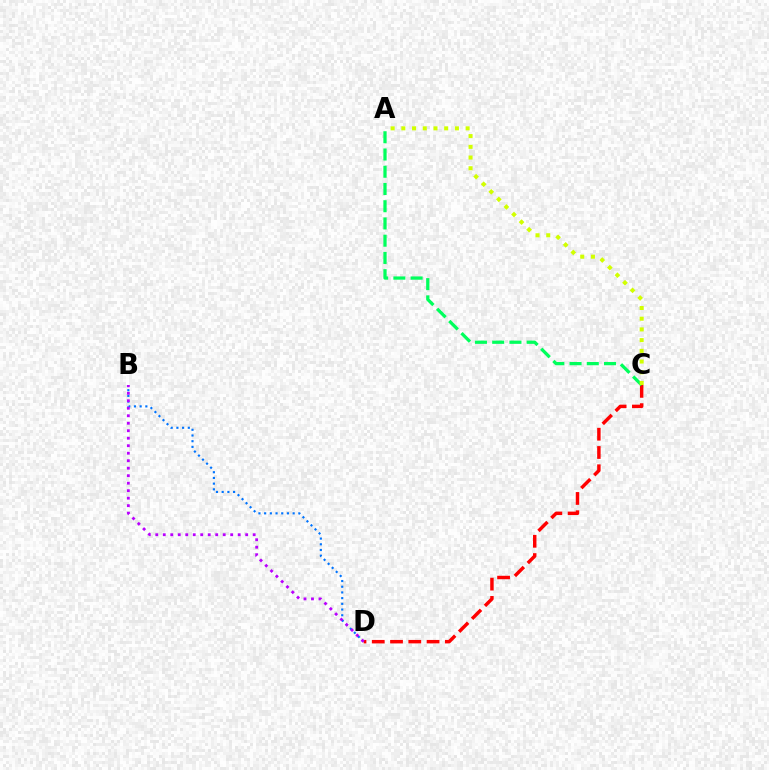{('C', 'D'): [{'color': '#ff0000', 'line_style': 'dashed', 'thickness': 2.48}], ('A', 'C'): [{'color': '#00ff5c', 'line_style': 'dashed', 'thickness': 2.34}, {'color': '#d1ff00', 'line_style': 'dotted', 'thickness': 2.91}], ('B', 'D'): [{'color': '#0074ff', 'line_style': 'dotted', 'thickness': 1.55}, {'color': '#b900ff', 'line_style': 'dotted', 'thickness': 2.04}]}